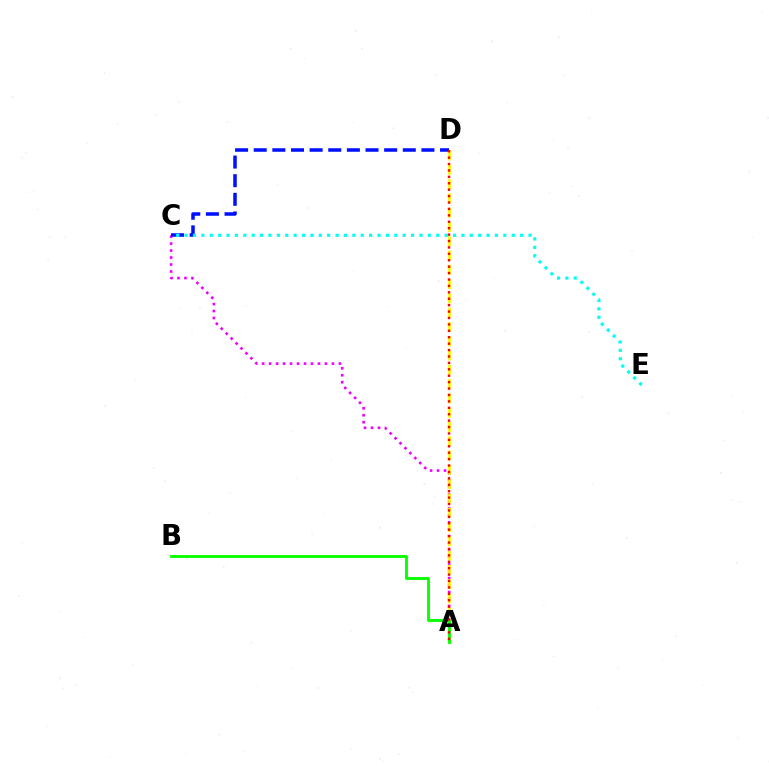{('A', 'C'): [{'color': '#ee00ff', 'line_style': 'dotted', 'thickness': 1.9}], ('A', 'D'): [{'color': '#fcf500', 'line_style': 'dashed', 'thickness': 1.94}, {'color': '#ff0000', 'line_style': 'dotted', 'thickness': 1.74}], ('C', 'D'): [{'color': '#0010ff', 'line_style': 'dashed', 'thickness': 2.53}], ('C', 'E'): [{'color': '#00fff6', 'line_style': 'dotted', 'thickness': 2.28}], ('A', 'B'): [{'color': '#08ff00', 'line_style': 'solid', 'thickness': 2.06}]}